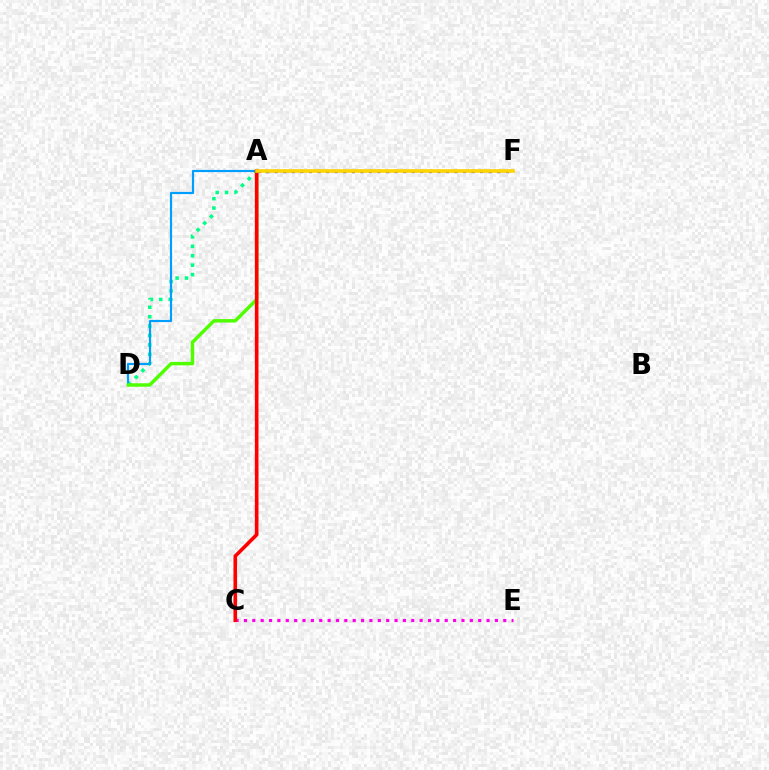{('A', 'F'): [{'color': '#3700ff', 'line_style': 'dotted', 'thickness': 2.33}, {'color': '#ffd500', 'line_style': 'solid', 'thickness': 2.57}], ('A', 'D'): [{'color': '#00ff86', 'line_style': 'dotted', 'thickness': 2.56}, {'color': '#4fff00', 'line_style': 'solid', 'thickness': 2.49}], ('D', 'F'): [{'color': '#009eff', 'line_style': 'solid', 'thickness': 1.57}], ('C', 'E'): [{'color': '#ff00ed', 'line_style': 'dotted', 'thickness': 2.27}], ('A', 'C'): [{'color': '#ff0000', 'line_style': 'solid', 'thickness': 2.61}]}